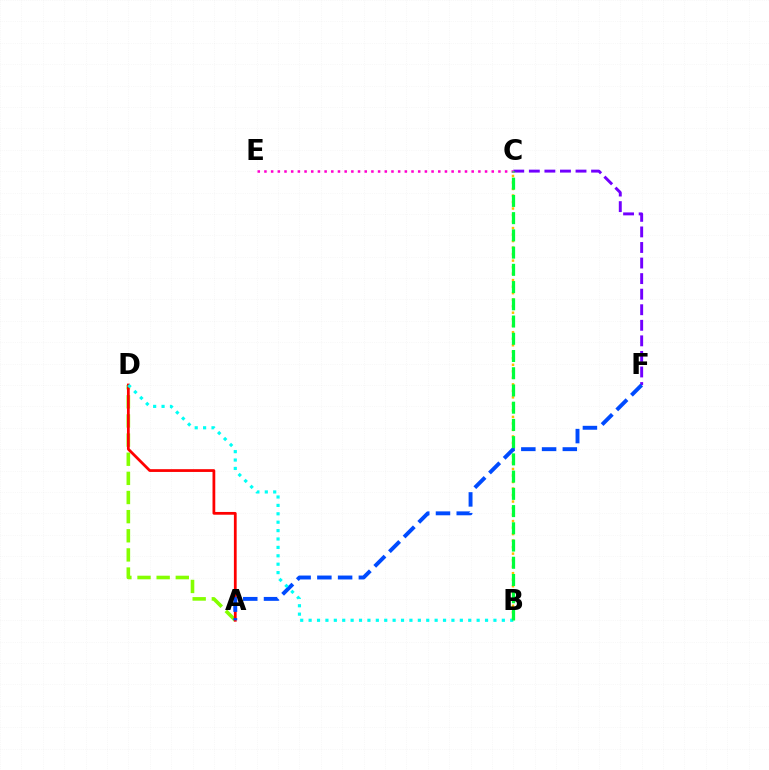{('A', 'D'): [{'color': '#84ff00', 'line_style': 'dashed', 'thickness': 2.6}, {'color': '#ff0000', 'line_style': 'solid', 'thickness': 1.99}], ('B', 'C'): [{'color': '#ffbd00', 'line_style': 'dotted', 'thickness': 1.77}, {'color': '#00ff39', 'line_style': 'dashed', 'thickness': 2.34}], ('C', 'F'): [{'color': '#7200ff', 'line_style': 'dashed', 'thickness': 2.11}], ('C', 'E'): [{'color': '#ff00cf', 'line_style': 'dotted', 'thickness': 1.82}], ('A', 'F'): [{'color': '#004bff', 'line_style': 'dashed', 'thickness': 2.82}], ('B', 'D'): [{'color': '#00fff6', 'line_style': 'dotted', 'thickness': 2.28}]}